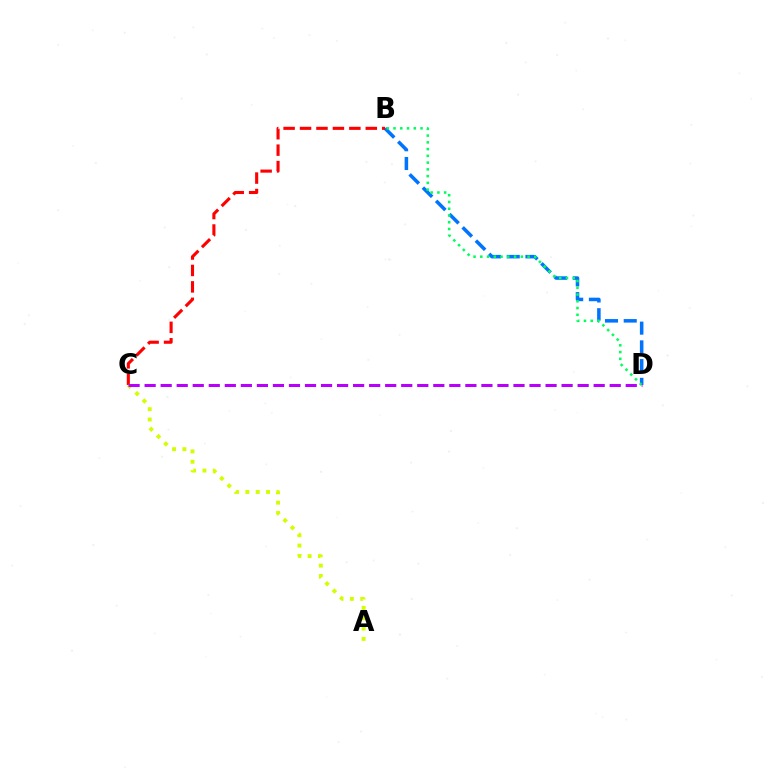{('B', 'D'): [{'color': '#0074ff', 'line_style': 'dashed', 'thickness': 2.55}, {'color': '#00ff5c', 'line_style': 'dotted', 'thickness': 1.83}], ('B', 'C'): [{'color': '#ff0000', 'line_style': 'dashed', 'thickness': 2.23}], ('A', 'C'): [{'color': '#d1ff00', 'line_style': 'dotted', 'thickness': 2.81}], ('C', 'D'): [{'color': '#b900ff', 'line_style': 'dashed', 'thickness': 2.18}]}